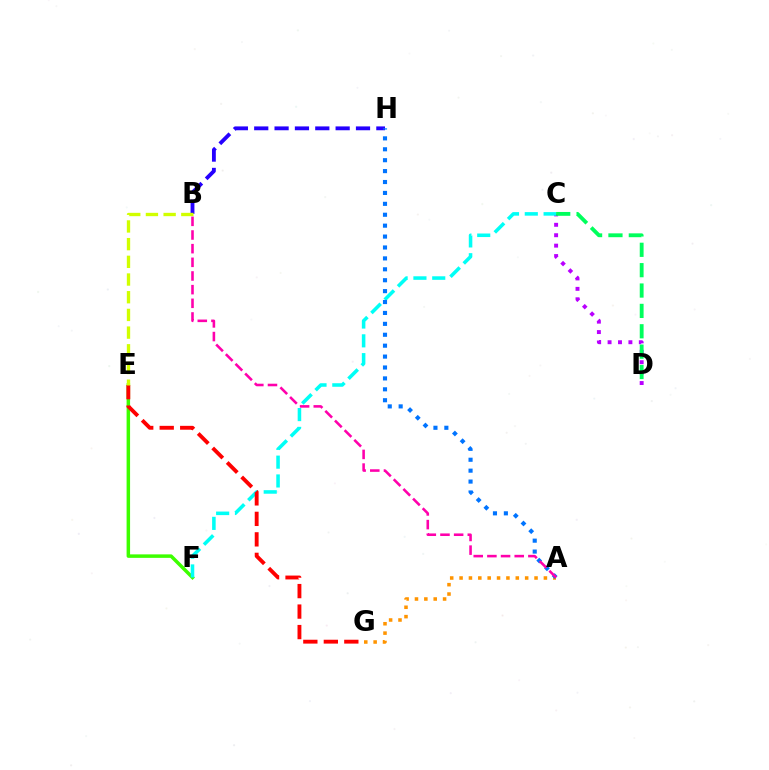{('E', 'F'): [{'color': '#3dff00', 'line_style': 'solid', 'thickness': 2.51}], ('C', 'D'): [{'color': '#b900ff', 'line_style': 'dotted', 'thickness': 2.83}, {'color': '#00ff5c', 'line_style': 'dashed', 'thickness': 2.77}], ('B', 'H'): [{'color': '#2500ff', 'line_style': 'dashed', 'thickness': 2.77}], ('A', 'G'): [{'color': '#ff9400', 'line_style': 'dotted', 'thickness': 2.55}], ('C', 'F'): [{'color': '#00fff6', 'line_style': 'dashed', 'thickness': 2.56}], ('E', 'G'): [{'color': '#ff0000', 'line_style': 'dashed', 'thickness': 2.78}], ('B', 'E'): [{'color': '#d1ff00', 'line_style': 'dashed', 'thickness': 2.4}], ('A', 'H'): [{'color': '#0074ff', 'line_style': 'dotted', 'thickness': 2.96}], ('A', 'B'): [{'color': '#ff00ac', 'line_style': 'dashed', 'thickness': 1.86}]}